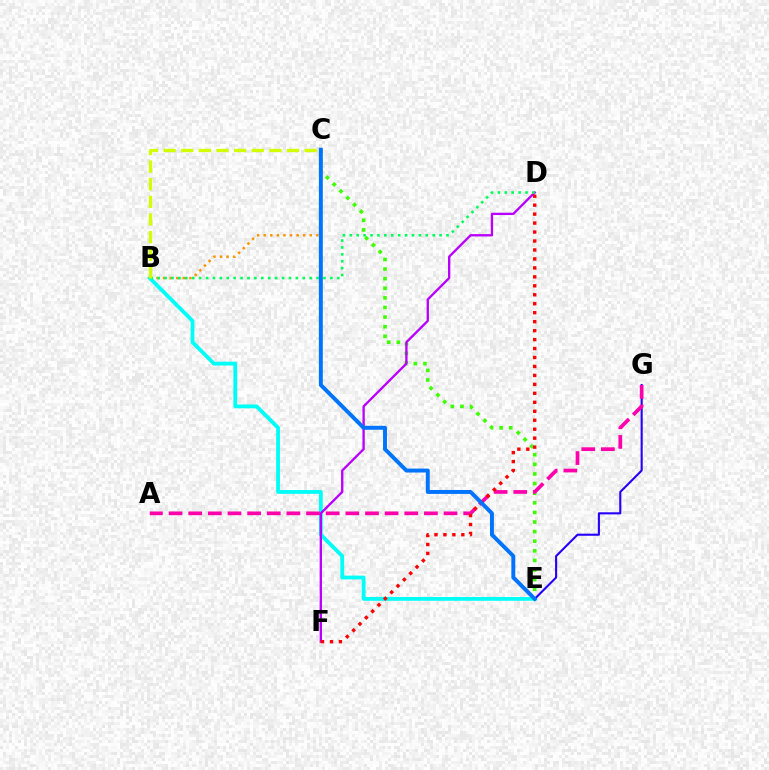{('C', 'E'): [{'color': '#3dff00', 'line_style': 'dotted', 'thickness': 2.61}, {'color': '#0074ff', 'line_style': 'solid', 'thickness': 2.84}], ('B', 'C'): [{'color': '#ff9400', 'line_style': 'dotted', 'thickness': 1.79}, {'color': '#d1ff00', 'line_style': 'dashed', 'thickness': 2.39}], ('B', 'E'): [{'color': '#00fff6', 'line_style': 'solid', 'thickness': 2.74}], ('D', 'F'): [{'color': '#b900ff', 'line_style': 'solid', 'thickness': 1.68}, {'color': '#ff0000', 'line_style': 'dotted', 'thickness': 2.43}], ('B', 'D'): [{'color': '#00ff5c', 'line_style': 'dotted', 'thickness': 1.88}], ('E', 'G'): [{'color': '#2500ff', 'line_style': 'solid', 'thickness': 1.51}], ('A', 'G'): [{'color': '#ff00ac', 'line_style': 'dashed', 'thickness': 2.67}]}